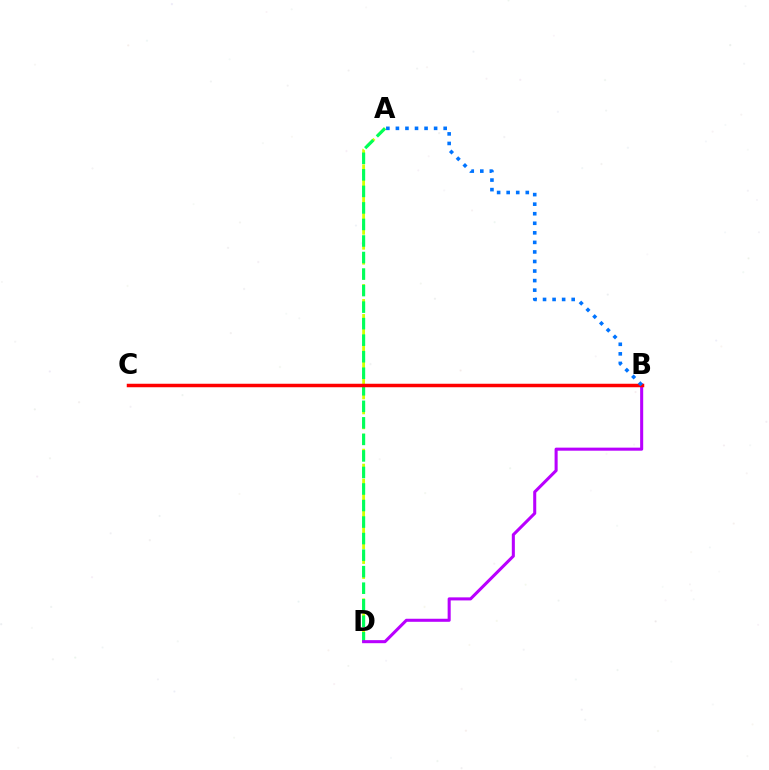{('A', 'D'): [{'color': '#d1ff00', 'line_style': 'dashed', 'thickness': 2.03}, {'color': '#00ff5c', 'line_style': 'dashed', 'thickness': 2.25}], ('B', 'D'): [{'color': '#b900ff', 'line_style': 'solid', 'thickness': 2.2}], ('B', 'C'): [{'color': '#ff0000', 'line_style': 'solid', 'thickness': 2.51}], ('A', 'B'): [{'color': '#0074ff', 'line_style': 'dotted', 'thickness': 2.6}]}